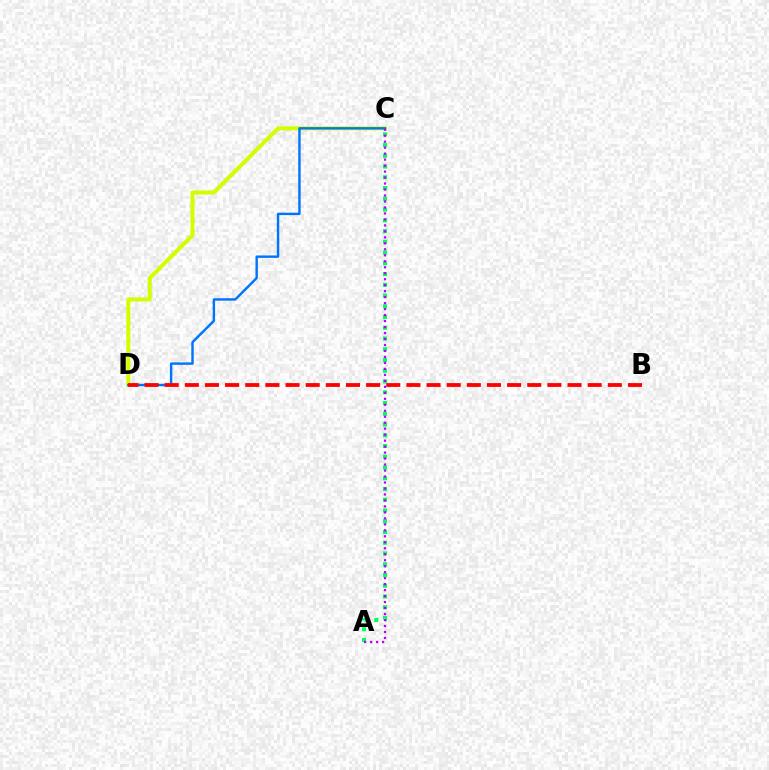{('A', 'C'): [{'color': '#00ff5c', 'line_style': 'dotted', 'thickness': 2.92}, {'color': '#b900ff', 'line_style': 'dotted', 'thickness': 1.62}], ('C', 'D'): [{'color': '#d1ff00', 'line_style': 'solid', 'thickness': 2.91}, {'color': '#0074ff', 'line_style': 'solid', 'thickness': 1.74}], ('B', 'D'): [{'color': '#ff0000', 'line_style': 'dashed', 'thickness': 2.74}]}